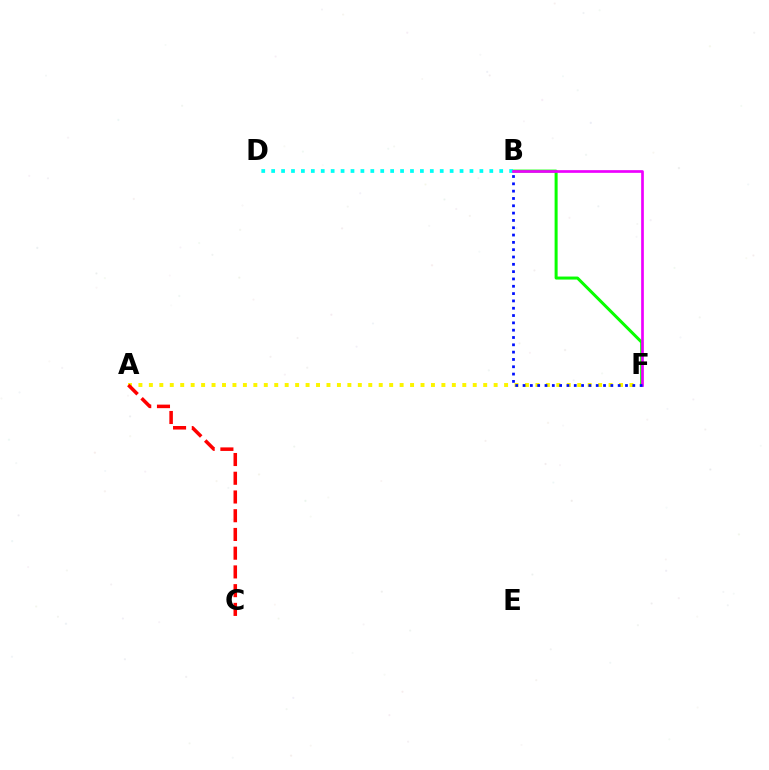{('A', 'F'): [{'color': '#fcf500', 'line_style': 'dotted', 'thickness': 2.84}], ('B', 'F'): [{'color': '#08ff00', 'line_style': 'solid', 'thickness': 2.17}, {'color': '#ee00ff', 'line_style': 'solid', 'thickness': 1.94}, {'color': '#0010ff', 'line_style': 'dotted', 'thickness': 1.99}], ('B', 'D'): [{'color': '#00fff6', 'line_style': 'dotted', 'thickness': 2.69}], ('A', 'C'): [{'color': '#ff0000', 'line_style': 'dashed', 'thickness': 2.54}]}